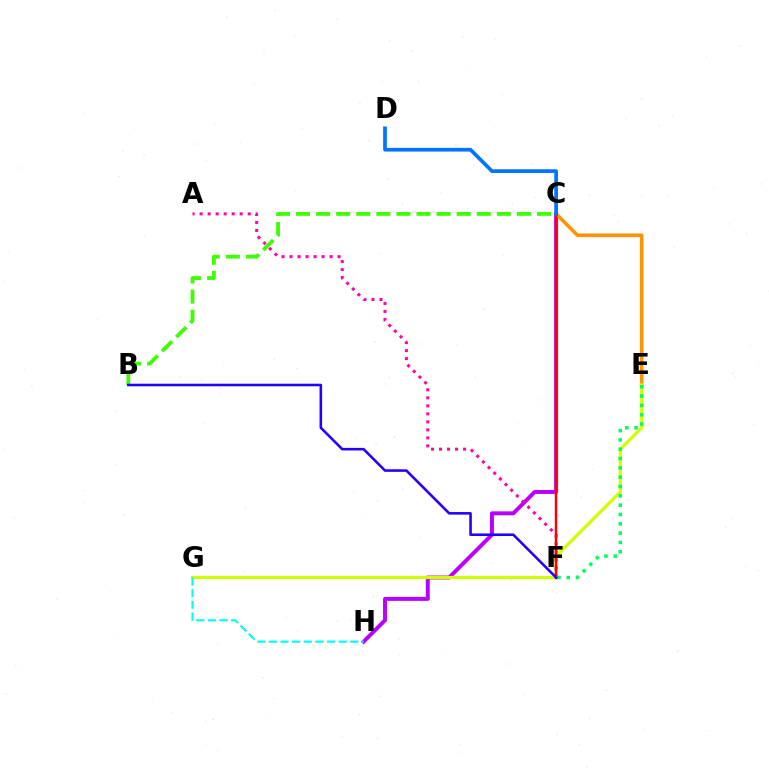{('C', 'H'): [{'color': '#b900ff', 'line_style': 'solid', 'thickness': 2.85}], ('C', 'E'): [{'color': '#ff9400', 'line_style': 'solid', 'thickness': 2.61}], ('E', 'G'): [{'color': '#d1ff00', 'line_style': 'solid', 'thickness': 2.29}], ('G', 'H'): [{'color': '#00fff6', 'line_style': 'dashed', 'thickness': 1.58}], ('A', 'F'): [{'color': '#ff00ac', 'line_style': 'dotted', 'thickness': 2.18}], ('C', 'F'): [{'color': '#ff0000', 'line_style': 'solid', 'thickness': 1.77}], ('B', 'C'): [{'color': '#3dff00', 'line_style': 'dashed', 'thickness': 2.73}], ('E', 'F'): [{'color': '#00ff5c', 'line_style': 'dotted', 'thickness': 2.53}], ('C', 'D'): [{'color': '#0074ff', 'line_style': 'solid', 'thickness': 2.67}], ('B', 'F'): [{'color': '#2500ff', 'line_style': 'solid', 'thickness': 1.85}]}